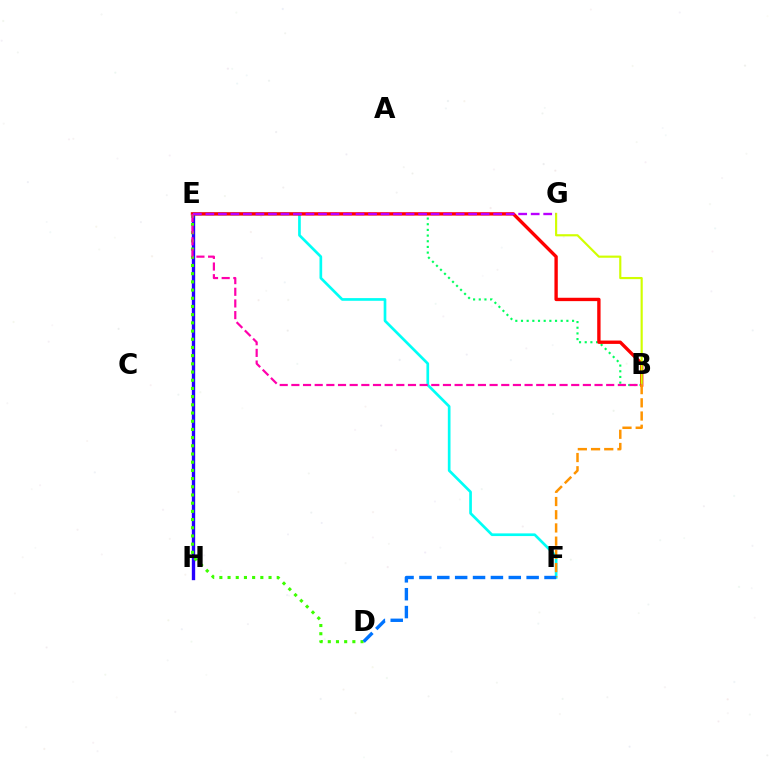{('B', 'E'): [{'color': '#00ff5c', 'line_style': 'dotted', 'thickness': 1.54}, {'color': '#ff0000', 'line_style': 'solid', 'thickness': 2.42}, {'color': '#ff00ac', 'line_style': 'dashed', 'thickness': 1.58}], ('E', 'H'): [{'color': '#2500ff', 'line_style': 'solid', 'thickness': 2.41}], ('E', 'F'): [{'color': '#00fff6', 'line_style': 'solid', 'thickness': 1.93}], ('B', 'G'): [{'color': '#d1ff00', 'line_style': 'solid', 'thickness': 1.56}], ('D', 'E'): [{'color': '#3dff00', 'line_style': 'dotted', 'thickness': 2.23}], ('E', 'G'): [{'color': '#b900ff', 'line_style': 'dashed', 'thickness': 1.7}], ('B', 'F'): [{'color': '#ff9400', 'line_style': 'dashed', 'thickness': 1.79}], ('D', 'F'): [{'color': '#0074ff', 'line_style': 'dashed', 'thickness': 2.43}]}